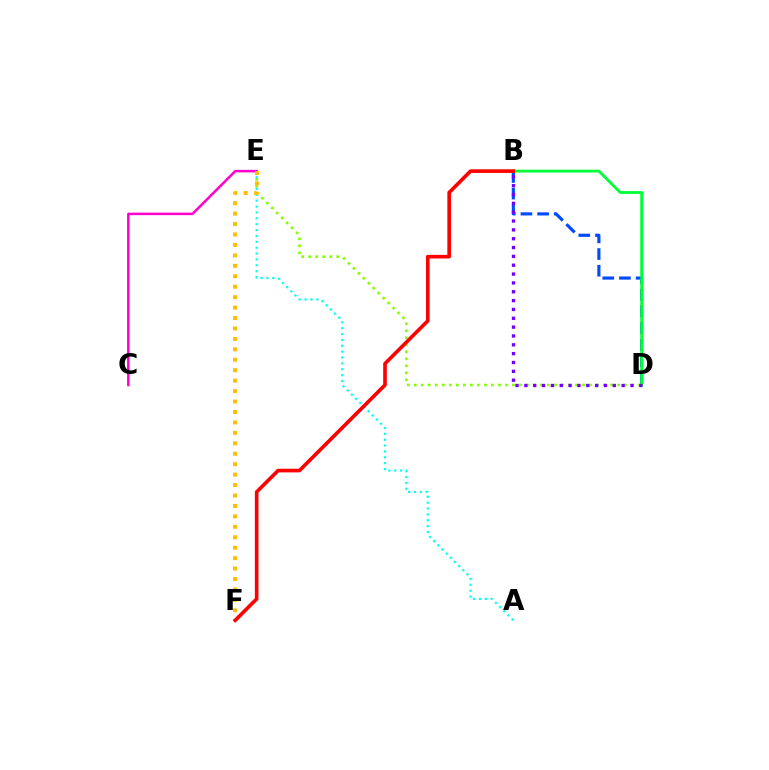{('C', 'E'): [{'color': '#ff00cf', 'line_style': 'solid', 'thickness': 1.81}], ('B', 'D'): [{'color': '#004bff', 'line_style': 'dashed', 'thickness': 2.27}, {'color': '#00ff39', 'line_style': 'solid', 'thickness': 2.05}, {'color': '#7200ff', 'line_style': 'dotted', 'thickness': 2.4}], ('D', 'E'): [{'color': '#84ff00', 'line_style': 'dotted', 'thickness': 1.9}], ('A', 'E'): [{'color': '#00fff6', 'line_style': 'dotted', 'thickness': 1.6}], ('E', 'F'): [{'color': '#ffbd00', 'line_style': 'dotted', 'thickness': 2.84}], ('B', 'F'): [{'color': '#ff0000', 'line_style': 'solid', 'thickness': 2.62}]}